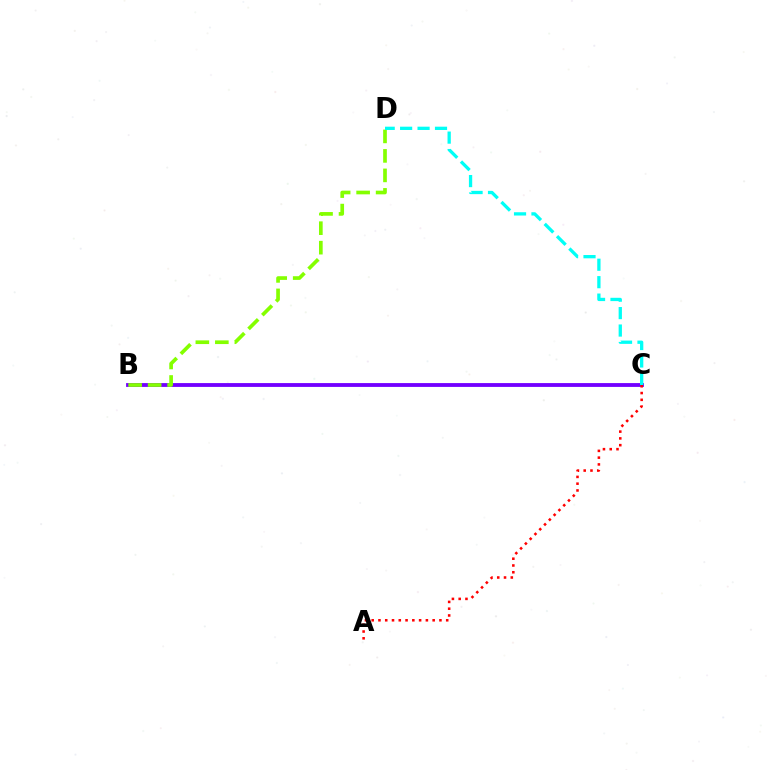{('B', 'C'): [{'color': '#7200ff', 'line_style': 'solid', 'thickness': 2.76}], ('B', 'D'): [{'color': '#84ff00', 'line_style': 'dashed', 'thickness': 2.65}], ('C', 'D'): [{'color': '#00fff6', 'line_style': 'dashed', 'thickness': 2.37}], ('A', 'C'): [{'color': '#ff0000', 'line_style': 'dotted', 'thickness': 1.84}]}